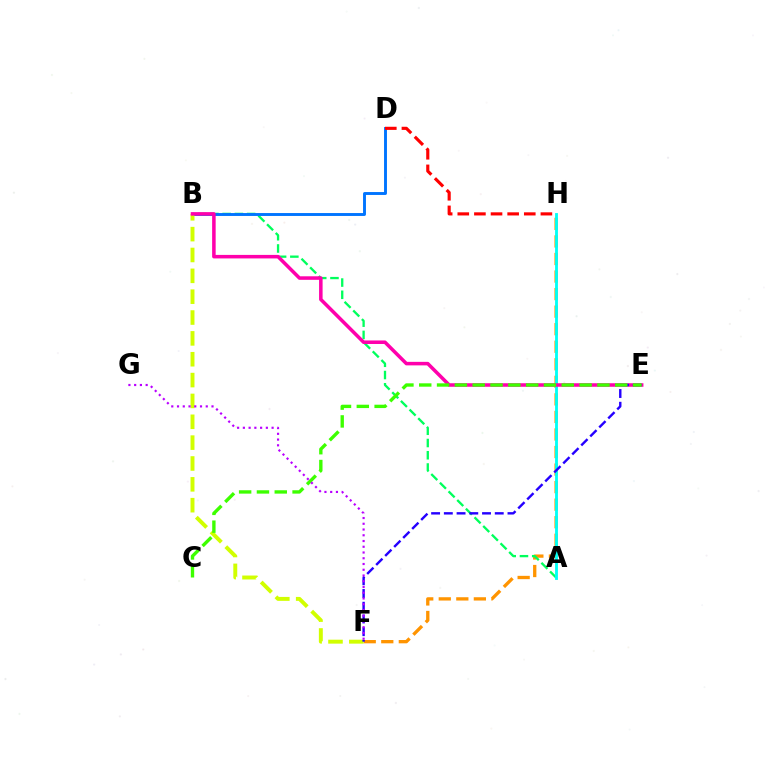{('F', 'H'): [{'color': '#ff9400', 'line_style': 'dashed', 'thickness': 2.38}], ('A', 'B'): [{'color': '#00ff5c', 'line_style': 'dashed', 'thickness': 1.66}], ('A', 'H'): [{'color': '#00fff6', 'line_style': 'solid', 'thickness': 2.04}], ('B', 'D'): [{'color': '#0074ff', 'line_style': 'solid', 'thickness': 2.09}], ('B', 'F'): [{'color': '#d1ff00', 'line_style': 'dashed', 'thickness': 2.83}], ('B', 'E'): [{'color': '#ff00ac', 'line_style': 'solid', 'thickness': 2.54}], ('E', 'F'): [{'color': '#2500ff', 'line_style': 'dashed', 'thickness': 1.73}], ('C', 'E'): [{'color': '#3dff00', 'line_style': 'dashed', 'thickness': 2.42}], ('D', 'H'): [{'color': '#ff0000', 'line_style': 'dashed', 'thickness': 2.26}], ('F', 'G'): [{'color': '#b900ff', 'line_style': 'dotted', 'thickness': 1.56}]}